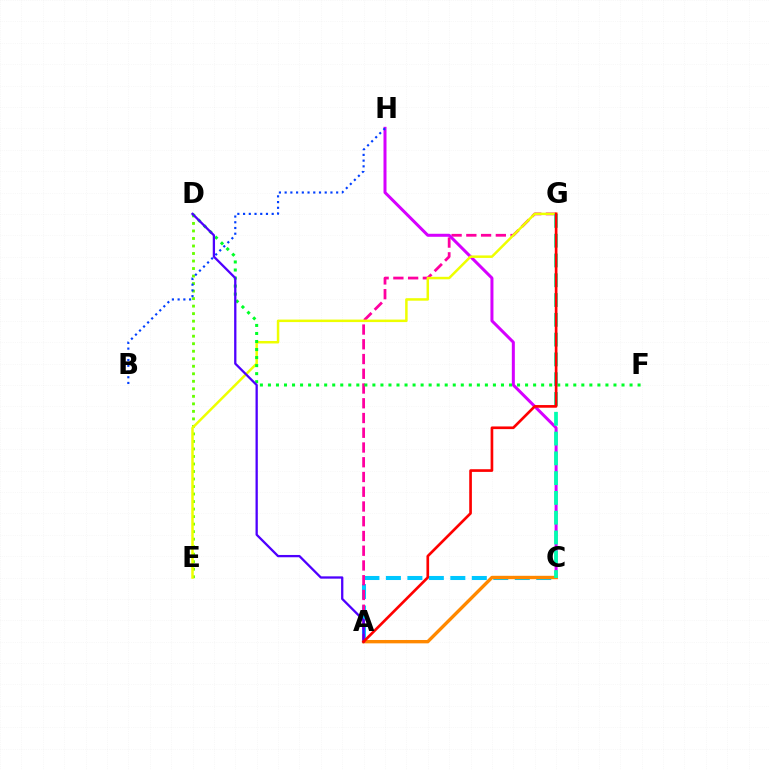{('D', 'E'): [{'color': '#66ff00', 'line_style': 'dotted', 'thickness': 2.04}], ('A', 'C'): [{'color': '#00c7ff', 'line_style': 'dashed', 'thickness': 2.92}, {'color': '#ff8800', 'line_style': 'solid', 'thickness': 2.42}], ('A', 'G'): [{'color': '#ff00a0', 'line_style': 'dashed', 'thickness': 2.0}, {'color': '#ff0000', 'line_style': 'solid', 'thickness': 1.92}], ('C', 'H'): [{'color': '#d600ff', 'line_style': 'solid', 'thickness': 2.17}], ('E', 'G'): [{'color': '#eeff00', 'line_style': 'solid', 'thickness': 1.8}], ('D', 'F'): [{'color': '#00ff27', 'line_style': 'dotted', 'thickness': 2.18}], ('A', 'D'): [{'color': '#4f00ff', 'line_style': 'solid', 'thickness': 1.65}], ('C', 'G'): [{'color': '#00ffaf', 'line_style': 'dashed', 'thickness': 2.69}], ('B', 'H'): [{'color': '#003fff', 'line_style': 'dotted', 'thickness': 1.56}]}